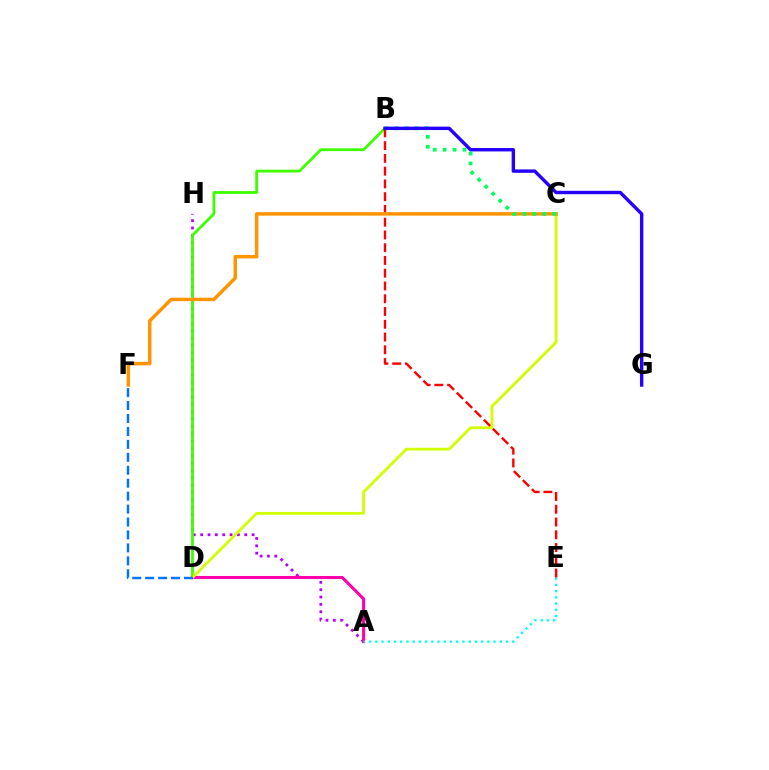{('A', 'H'): [{'color': '#b900ff', 'line_style': 'dotted', 'thickness': 2.0}], ('B', 'D'): [{'color': '#3dff00', 'line_style': 'solid', 'thickness': 2.01}], ('A', 'D'): [{'color': '#ff00ac', 'line_style': 'solid', 'thickness': 2.2}], ('C', 'D'): [{'color': '#d1ff00', 'line_style': 'solid', 'thickness': 2.01}], ('A', 'E'): [{'color': '#00fff6', 'line_style': 'dotted', 'thickness': 1.69}], ('B', 'E'): [{'color': '#ff0000', 'line_style': 'dashed', 'thickness': 1.73}], ('C', 'F'): [{'color': '#ff9400', 'line_style': 'solid', 'thickness': 2.5}], ('B', 'C'): [{'color': '#00ff5c', 'line_style': 'dotted', 'thickness': 2.69}], ('D', 'F'): [{'color': '#0074ff', 'line_style': 'dashed', 'thickness': 1.76}], ('B', 'G'): [{'color': '#2500ff', 'line_style': 'solid', 'thickness': 2.45}]}